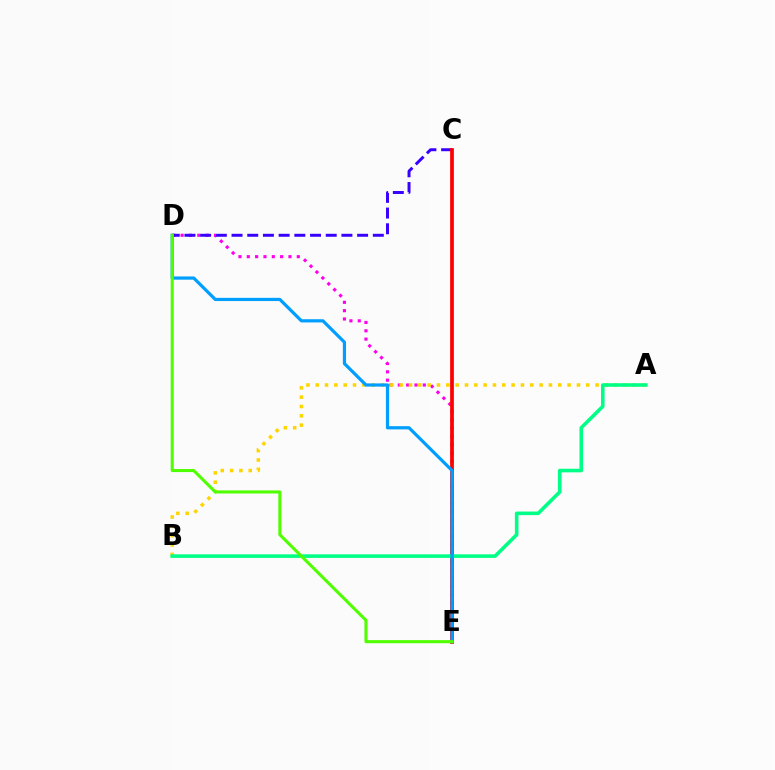{('D', 'E'): [{'color': '#ff00ed', 'line_style': 'dotted', 'thickness': 2.26}, {'color': '#009eff', 'line_style': 'solid', 'thickness': 2.3}, {'color': '#4fff00', 'line_style': 'solid', 'thickness': 2.21}], ('C', 'D'): [{'color': '#3700ff', 'line_style': 'dashed', 'thickness': 2.13}], ('A', 'B'): [{'color': '#ffd500', 'line_style': 'dotted', 'thickness': 2.53}, {'color': '#00ff86', 'line_style': 'solid', 'thickness': 2.58}], ('C', 'E'): [{'color': '#ff0000', 'line_style': 'solid', 'thickness': 2.69}]}